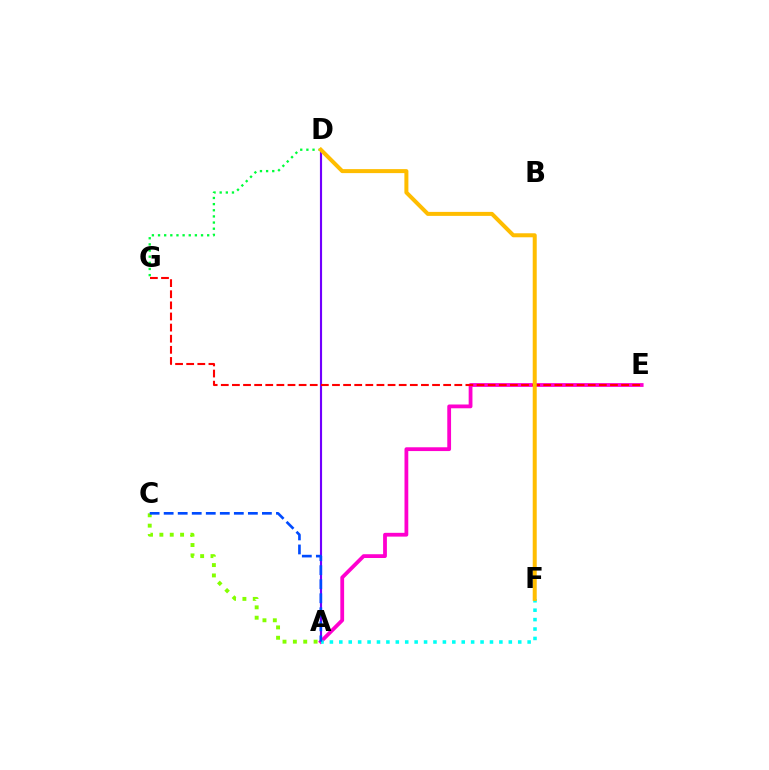{('A', 'D'): [{'color': '#7200ff', 'line_style': 'solid', 'thickness': 1.55}], ('A', 'E'): [{'color': '#ff00cf', 'line_style': 'solid', 'thickness': 2.73}], ('D', 'G'): [{'color': '#00ff39', 'line_style': 'dotted', 'thickness': 1.67}], ('E', 'G'): [{'color': '#ff0000', 'line_style': 'dashed', 'thickness': 1.51}], ('A', 'F'): [{'color': '#00fff6', 'line_style': 'dotted', 'thickness': 2.56}], ('A', 'C'): [{'color': '#84ff00', 'line_style': 'dotted', 'thickness': 2.81}, {'color': '#004bff', 'line_style': 'dashed', 'thickness': 1.91}], ('D', 'F'): [{'color': '#ffbd00', 'line_style': 'solid', 'thickness': 2.88}]}